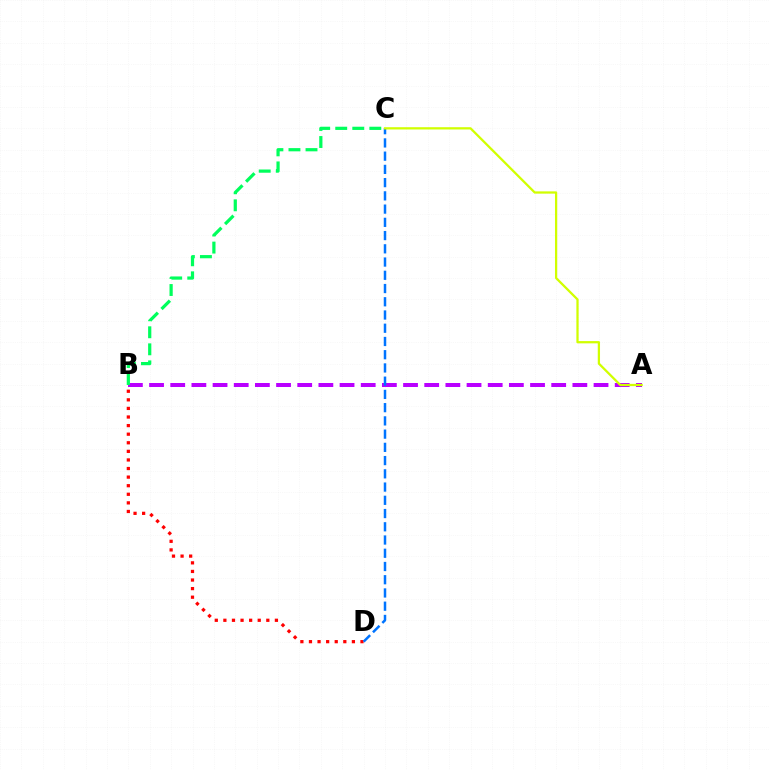{('B', 'D'): [{'color': '#ff0000', 'line_style': 'dotted', 'thickness': 2.33}], ('A', 'B'): [{'color': '#b900ff', 'line_style': 'dashed', 'thickness': 2.88}], ('C', 'D'): [{'color': '#0074ff', 'line_style': 'dashed', 'thickness': 1.8}], ('B', 'C'): [{'color': '#00ff5c', 'line_style': 'dashed', 'thickness': 2.32}], ('A', 'C'): [{'color': '#d1ff00', 'line_style': 'solid', 'thickness': 1.63}]}